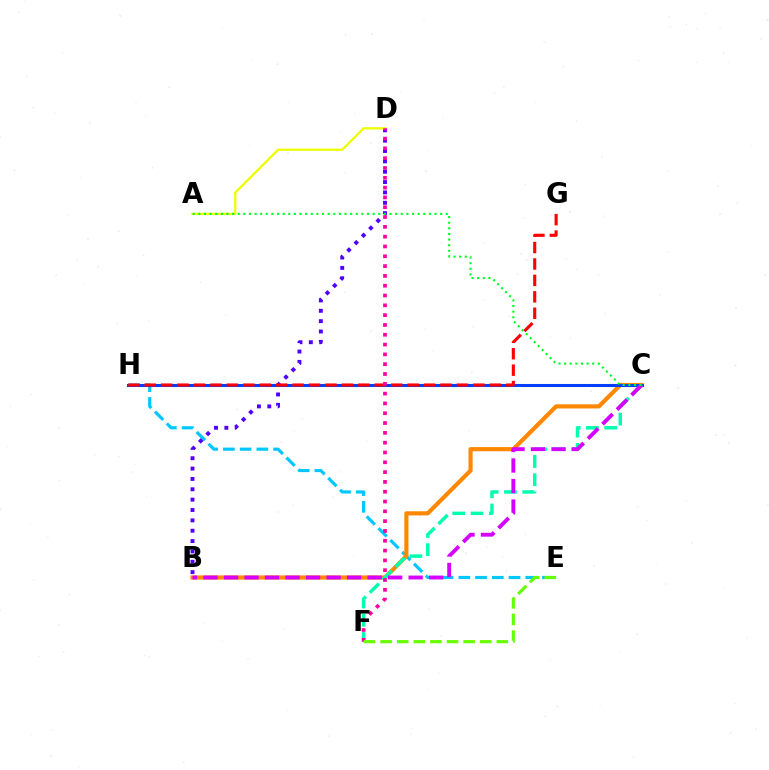{('E', 'H'): [{'color': '#00c7ff', 'line_style': 'dashed', 'thickness': 2.27}], ('B', 'C'): [{'color': '#ff8800', 'line_style': 'solid', 'thickness': 2.99}, {'color': '#d600ff', 'line_style': 'dashed', 'thickness': 2.79}], ('C', 'H'): [{'color': '#003fff', 'line_style': 'solid', 'thickness': 2.19}], ('B', 'D'): [{'color': '#4f00ff', 'line_style': 'dotted', 'thickness': 2.81}], ('A', 'D'): [{'color': '#eeff00', 'line_style': 'solid', 'thickness': 1.65}], ('G', 'H'): [{'color': '#ff0000', 'line_style': 'dashed', 'thickness': 2.23}], ('C', 'F'): [{'color': '#00ffaf', 'line_style': 'dashed', 'thickness': 2.48}], ('D', 'F'): [{'color': '#ff00a0', 'line_style': 'dotted', 'thickness': 2.67}], ('E', 'F'): [{'color': '#66ff00', 'line_style': 'dashed', 'thickness': 2.26}], ('A', 'C'): [{'color': '#00ff27', 'line_style': 'dotted', 'thickness': 1.53}]}